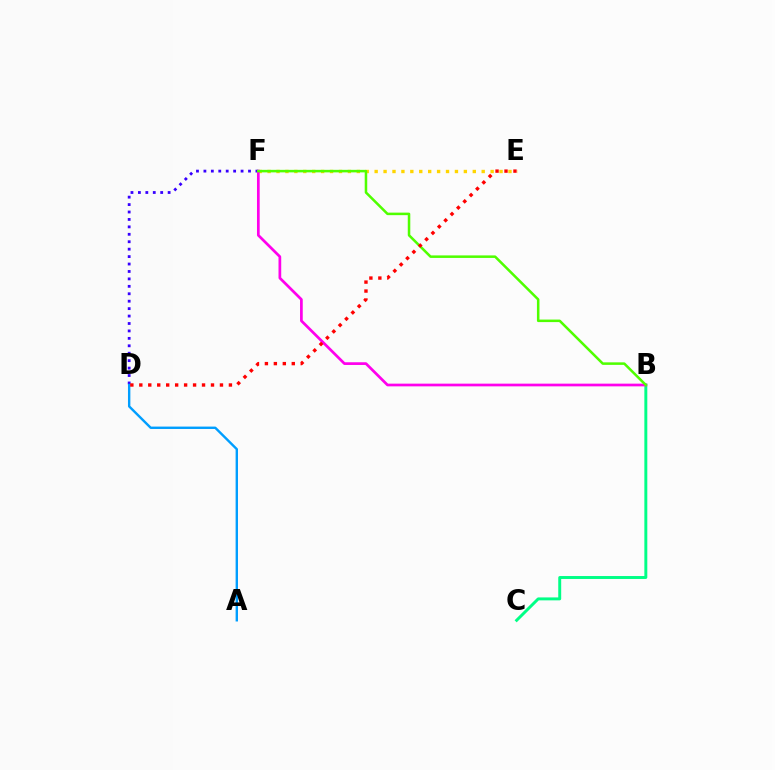{('B', 'C'): [{'color': '#00ff86', 'line_style': 'solid', 'thickness': 2.12}], ('D', 'F'): [{'color': '#3700ff', 'line_style': 'dotted', 'thickness': 2.02}], ('E', 'F'): [{'color': '#ffd500', 'line_style': 'dotted', 'thickness': 2.42}], ('B', 'F'): [{'color': '#ff00ed', 'line_style': 'solid', 'thickness': 1.95}, {'color': '#4fff00', 'line_style': 'solid', 'thickness': 1.82}], ('A', 'D'): [{'color': '#009eff', 'line_style': 'solid', 'thickness': 1.72}], ('D', 'E'): [{'color': '#ff0000', 'line_style': 'dotted', 'thickness': 2.43}]}